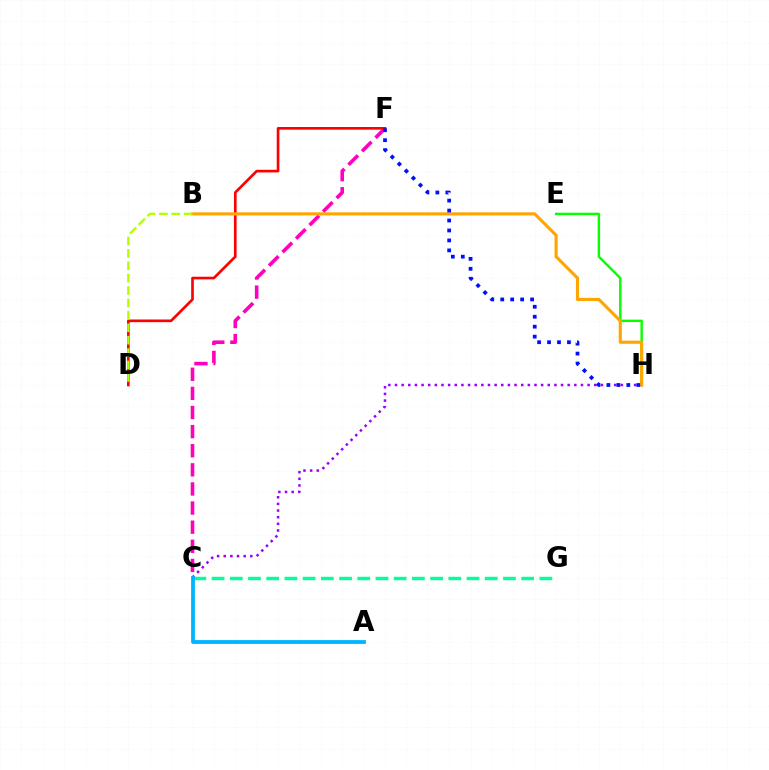{('C', 'F'): [{'color': '#ff00bd', 'line_style': 'dashed', 'thickness': 2.6}], ('C', 'H'): [{'color': '#9b00ff', 'line_style': 'dotted', 'thickness': 1.8}], ('C', 'G'): [{'color': '#00ff9d', 'line_style': 'dashed', 'thickness': 2.47}], ('A', 'C'): [{'color': '#00b5ff', 'line_style': 'solid', 'thickness': 2.74}], ('D', 'F'): [{'color': '#ff0000', 'line_style': 'solid', 'thickness': 1.92}], ('E', 'H'): [{'color': '#08ff00', 'line_style': 'solid', 'thickness': 1.74}], ('B', 'H'): [{'color': '#ffa500', 'line_style': 'solid', 'thickness': 2.25}], ('B', 'D'): [{'color': '#b3ff00', 'line_style': 'dashed', 'thickness': 1.68}], ('F', 'H'): [{'color': '#0010ff', 'line_style': 'dotted', 'thickness': 2.7}]}